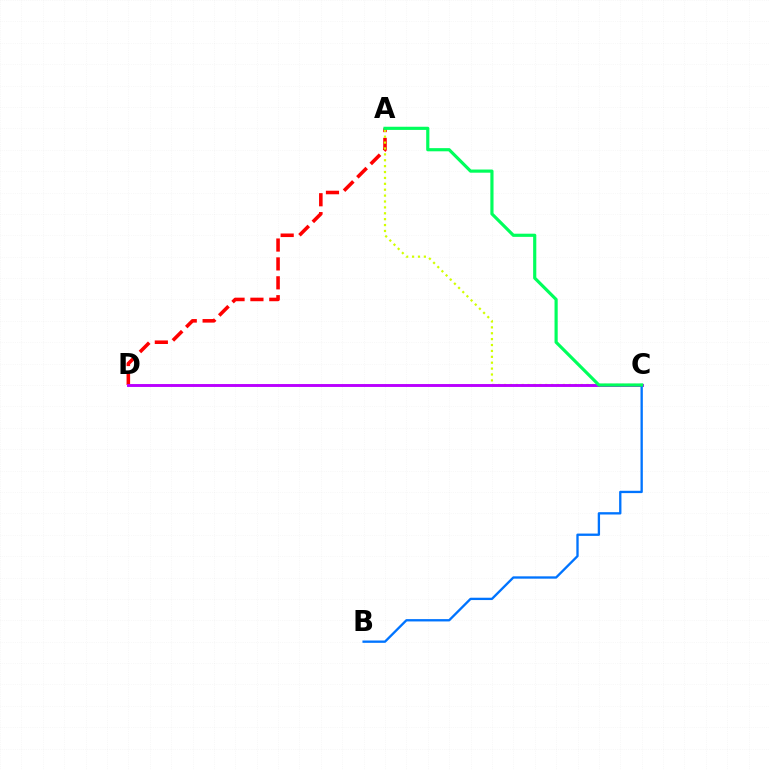{('A', 'D'): [{'color': '#ff0000', 'line_style': 'dashed', 'thickness': 2.57}], ('A', 'C'): [{'color': '#d1ff00', 'line_style': 'dotted', 'thickness': 1.6}, {'color': '#00ff5c', 'line_style': 'solid', 'thickness': 2.28}], ('C', 'D'): [{'color': '#b900ff', 'line_style': 'solid', 'thickness': 2.09}], ('B', 'C'): [{'color': '#0074ff', 'line_style': 'solid', 'thickness': 1.68}]}